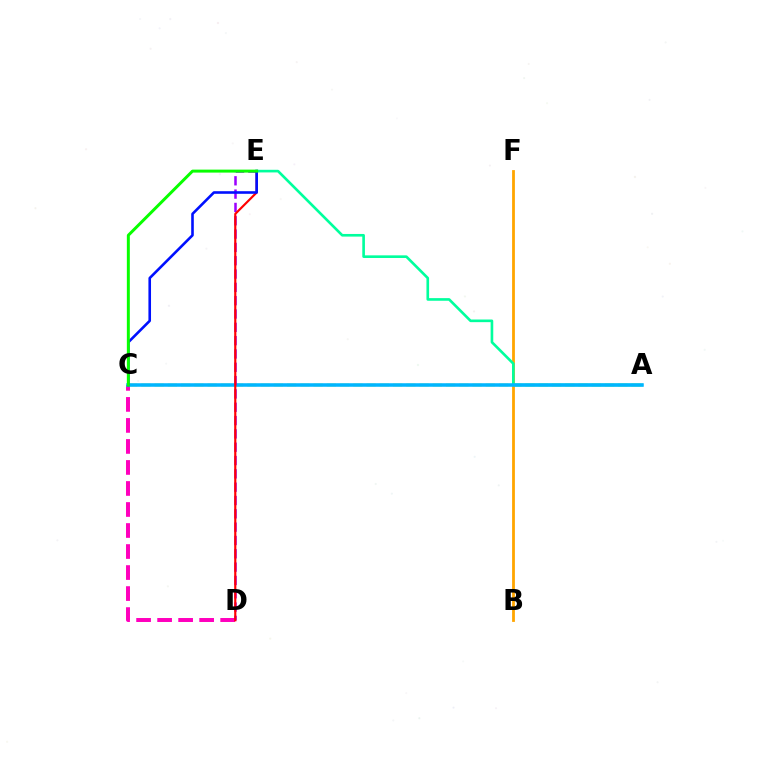{('C', 'D'): [{'color': '#ff00bd', 'line_style': 'dashed', 'thickness': 2.86}], ('A', 'C'): [{'color': '#b3ff00', 'line_style': 'dashed', 'thickness': 1.8}, {'color': '#00b5ff', 'line_style': 'solid', 'thickness': 2.54}], ('B', 'F'): [{'color': '#ffa500', 'line_style': 'solid', 'thickness': 2.01}], ('A', 'E'): [{'color': '#00ff9d', 'line_style': 'solid', 'thickness': 1.9}], ('D', 'E'): [{'color': '#9b00ff', 'line_style': 'dashed', 'thickness': 1.81}, {'color': '#ff0000', 'line_style': 'solid', 'thickness': 1.55}], ('C', 'E'): [{'color': '#0010ff', 'line_style': 'solid', 'thickness': 1.87}, {'color': '#08ff00', 'line_style': 'solid', 'thickness': 2.14}]}